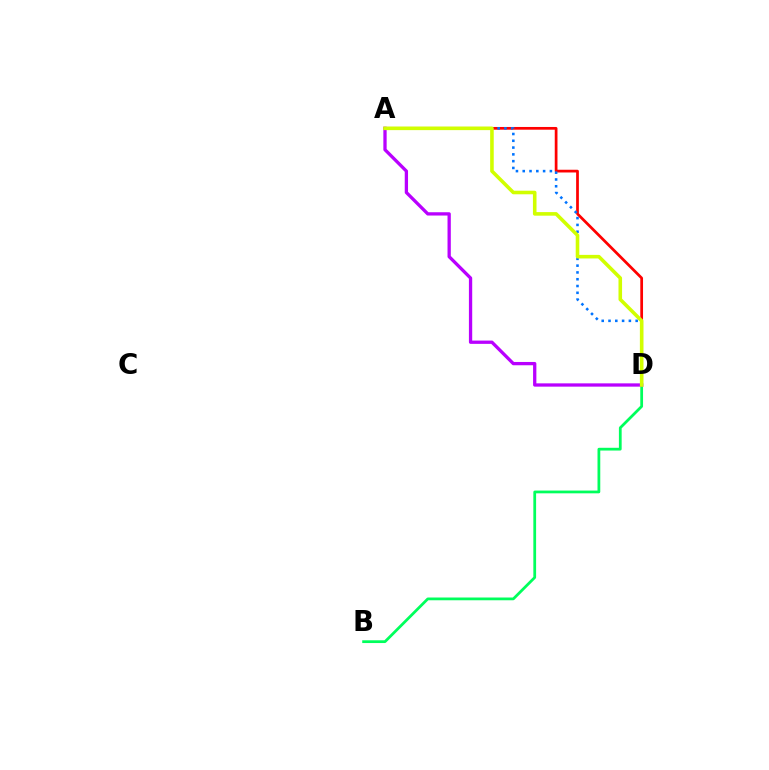{('A', 'D'): [{'color': '#ff0000', 'line_style': 'solid', 'thickness': 1.97}, {'color': '#0074ff', 'line_style': 'dotted', 'thickness': 1.84}, {'color': '#b900ff', 'line_style': 'solid', 'thickness': 2.37}, {'color': '#d1ff00', 'line_style': 'solid', 'thickness': 2.58}], ('B', 'D'): [{'color': '#00ff5c', 'line_style': 'solid', 'thickness': 1.99}]}